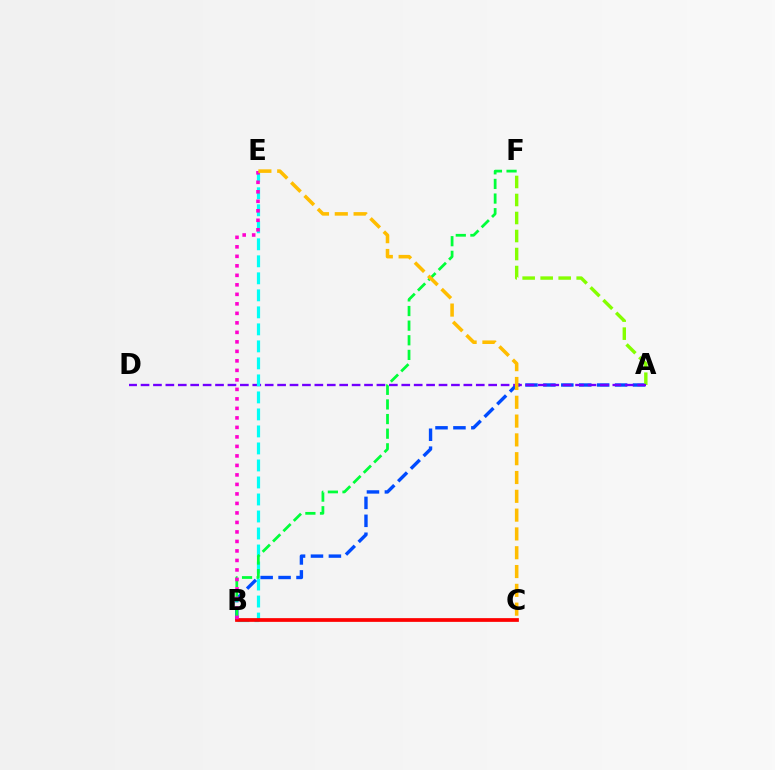{('A', 'B'): [{'color': '#004bff', 'line_style': 'dashed', 'thickness': 2.44}], ('A', 'F'): [{'color': '#84ff00', 'line_style': 'dashed', 'thickness': 2.45}], ('A', 'D'): [{'color': '#7200ff', 'line_style': 'dashed', 'thickness': 1.69}], ('B', 'E'): [{'color': '#00fff6', 'line_style': 'dashed', 'thickness': 2.31}, {'color': '#ff00cf', 'line_style': 'dotted', 'thickness': 2.58}], ('B', 'F'): [{'color': '#00ff39', 'line_style': 'dashed', 'thickness': 1.99}], ('B', 'C'): [{'color': '#ff0000', 'line_style': 'solid', 'thickness': 2.68}], ('C', 'E'): [{'color': '#ffbd00', 'line_style': 'dashed', 'thickness': 2.55}]}